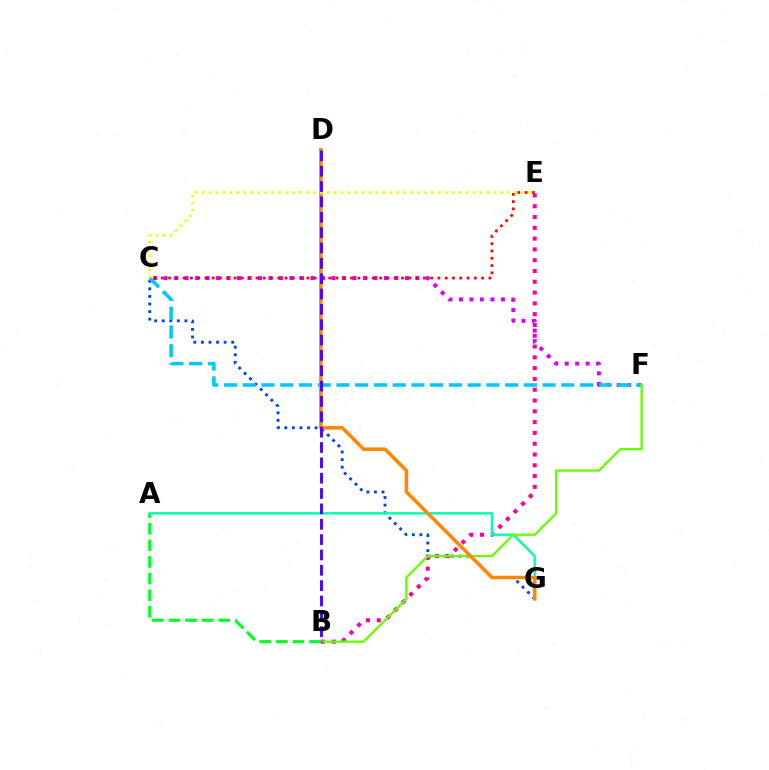{('C', 'G'): [{'color': '#003fff', 'line_style': 'dotted', 'thickness': 2.06}], ('A', 'B'): [{'color': '#00ff27', 'line_style': 'dashed', 'thickness': 2.26}], ('B', 'E'): [{'color': '#ff00a0', 'line_style': 'dotted', 'thickness': 2.93}], ('A', 'G'): [{'color': '#00ffaf', 'line_style': 'solid', 'thickness': 1.73}], ('C', 'F'): [{'color': '#d600ff', 'line_style': 'dotted', 'thickness': 2.85}, {'color': '#00c7ff', 'line_style': 'dashed', 'thickness': 2.55}], ('B', 'F'): [{'color': '#66ff00', 'line_style': 'solid', 'thickness': 1.66}], ('D', 'G'): [{'color': '#ff8800', 'line_style': 'solid', 'thickness': 2.55}], ('C', 'E'): [{'color': '#ff0000', 'line_style': 'dotted', 'thickness': 1.98}, {'color': '#eeff00', 'line_style': 'dotted', 'thickness': 1.89}], ('B', 'D'): [{'color': '#4f00ff', 'line_style': 'dashed', 'thickness': 2.09}]}